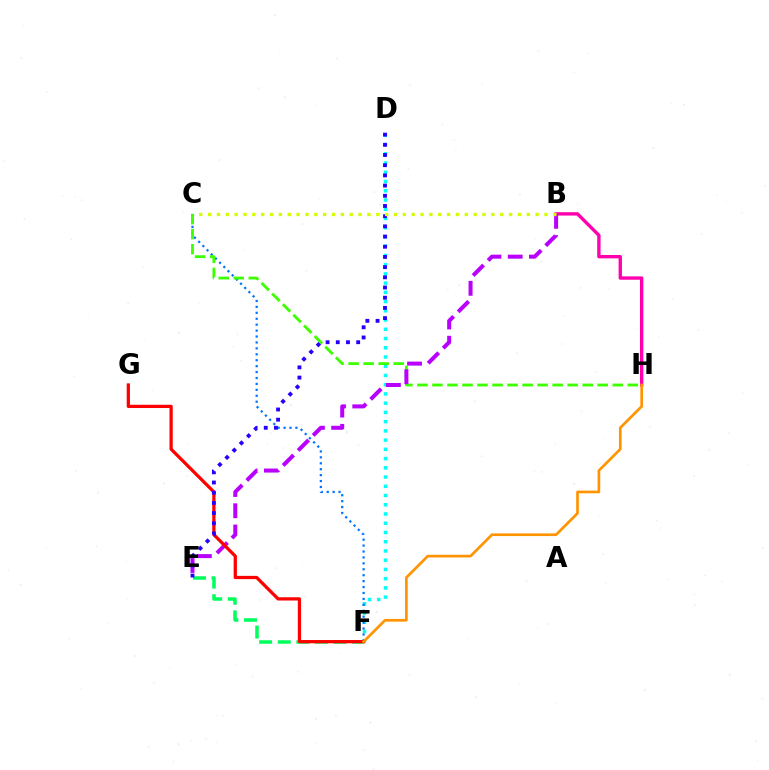{('D', 'F'): [{'color': '#00fff6', 'line_style': 'dotted', 'thickness': 2.51}], ('E', 'F'): [{'color': '#00ff5c', 'line_style': 'dashed', 'thickness': 2.53}], ('B', 'H'): [{'color': '#ff00ac', 'line_style': 'solid', 'thickness': 2.42}], ('C', 'F'): [{'color': '#0074ff', 'line_style': 'dotted', 'thickness': 1.61}], ('C', 'H'): [{'color': '#3dff00', 'line_style': 'dashed', 'thickness': 2.04}], ('B', 'E'): [{'color': '#b900ff', 'line_style': 'dashed', 'thickness': 2.89}], ('F', 'G'): [{'color': '#ff0000', 'line_style': 'solid', 'thickness': 2.35}], ('D', 'E'): [{'color': '#2500ff', 'line_style': 'dotted', 'thickness': 2.77}], ('B', 'C'): [{'color': '#d1ff00', 'line_style': 'dotted', 'thickness': 2.41}], ('F', 'H'): [{'color': '#ff9400', 'line_style': 'solid', 'thickness': 1.93}]}